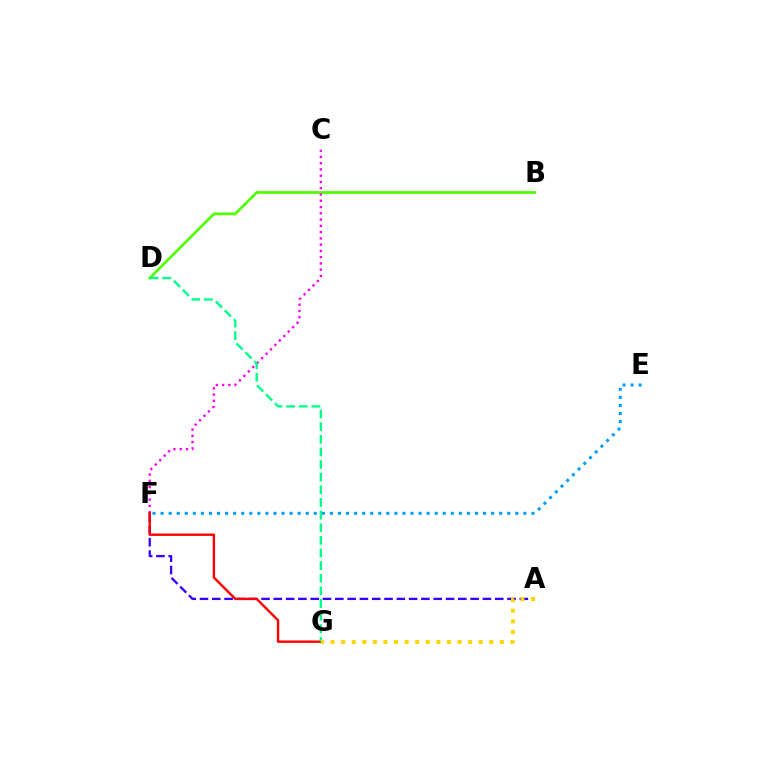{('B', 'D'): [{'color': '#4fff00', 'line_style': 'solid', 'thickness': 1.96}], ('C', 'F'): [{'color': '#ff00ed', 'line_style': 'dotted', 'thickness': 1.7}], ('A', 'F'): [{'color': '#3700ff', 'line_style': 'dashed', 'thickness': 1.67}], ('E', 'F'): [{'color': '#009eff', 'line_style': 'dotted', 'thickness': 2.19}], ('F', 'G'): [{'color': '#ff0000', 'line_style': 'solid', 'thickness': 1.73}], ('D', 'G'): [{'color': '#00ff86', 'line_style': 'dashed', 'thickness': 1.72}], ('A', 'G'): [{'color': '#ffd500', 'line_style': 'dotted', 'thickness': 2.88}]}